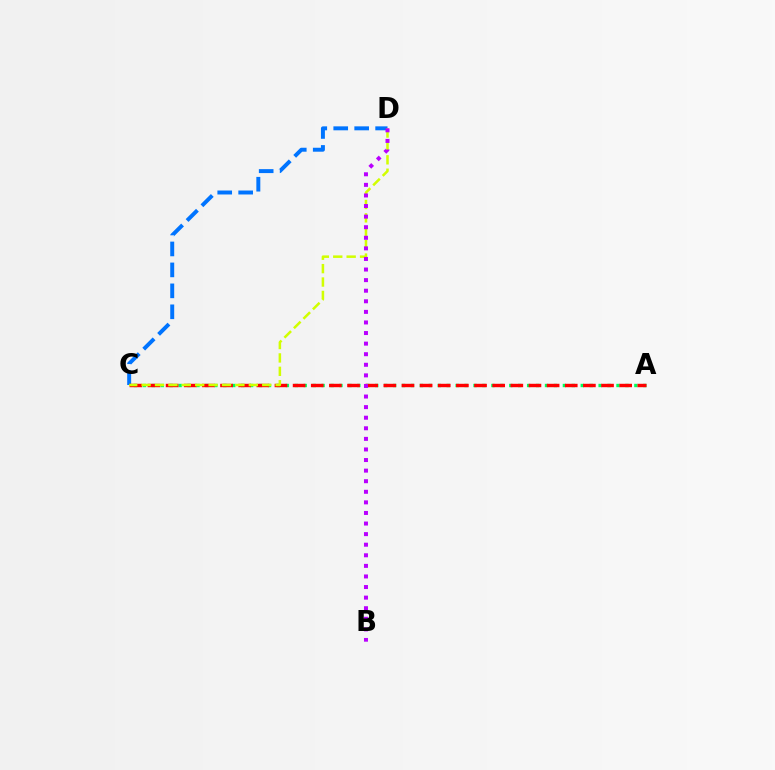{('A', 'C'): [{'color': '#00ff5c', 'line_style': 'dotted', 'thickness': 2.43}, {'color': '#ff0000', 'line_style': 'dashed', 'thickness': 2.46}], ('C', 'D'): [{'color': '#0074ff', 'line_style': 'dashed', 'thickness': 2.85}, {'color': '#d1ff00', 'line_style': 'dashed', 'thickness': 1.82}], ('B', 'D'): [{'color': '#b900ff', 'line_style': 'dotted', 'thickness': 2.88}]}